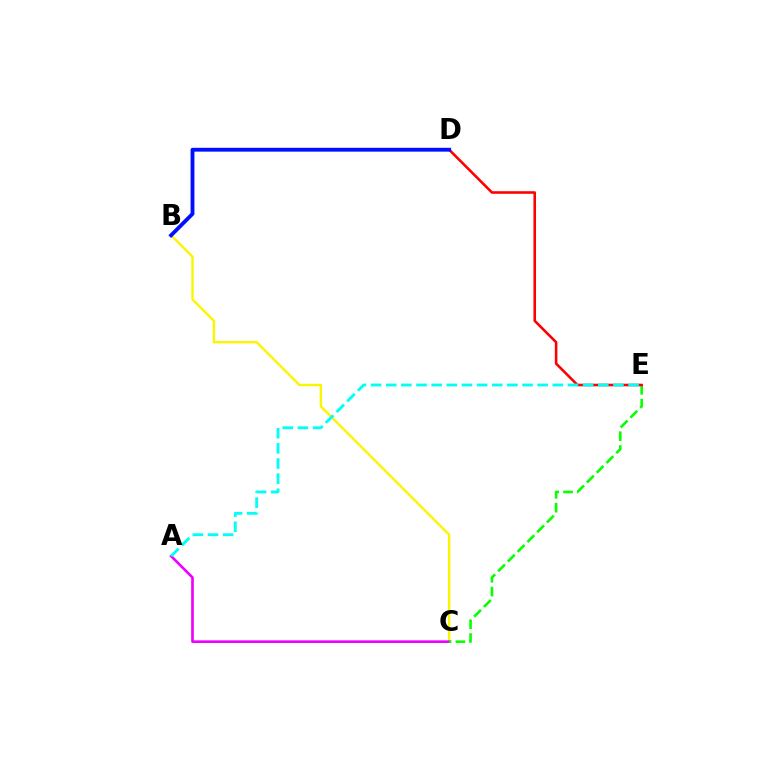{('B', 'C'): [{'color': '#fcf500', 'line_style': 'solid', 'thickness': 1.72}], ('A', 'C'): [{'color': '#ee00ff', 'line_style': 'solid', 'thickness': 1.91}], ('C', 'E'): [{'color': '#08ff00', 'line_style': 'dashed', 'thickness': 1.88}], ('D', 'E'): [{'color': '#ff0000', 'line_style': 'solid', 'thickness': 1.86}], ('B', 'D'): [{'color': '#0010ff', 'line_style': 'solid', 'thickness': 2.76}], ('A', 'E'): [{'color': '#00fff6', 'line_style': 'dashed', 'thickness': 2.06}]}